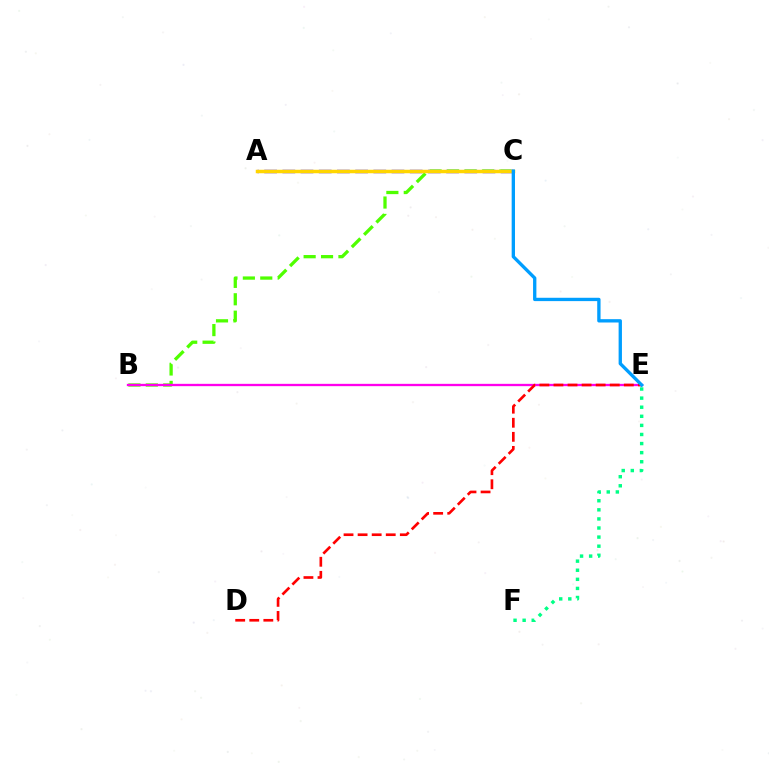{('A', 'C'): [{'color': '#3700ff', 'line_style': 'dashed', 'thickness': 2.47}, {'color': '#ffd500', 'line_style': 'solid', 'thickness': 2.5}], ('B', 'C'): [{'color': '#4fff00', 'line_style': 'dashed', 'thickness': 2.36}], ('B', 'E'): [{'color': '#ff00ed', 'line_style': 'solid', 'thickness': 1.67}], ('D', 'E'): [{'color': '#ff0000', 'line_style': 'dashed', 'thickness': 1.91}], ('E', 'F'): [{'color': '#00ff86', 'line_style': 'dotted', 'thickness': 2.47}], ('C', 'E'): [{'color': '#009eff', 'line_style': 'solid', 'thickness': 2.4}]}